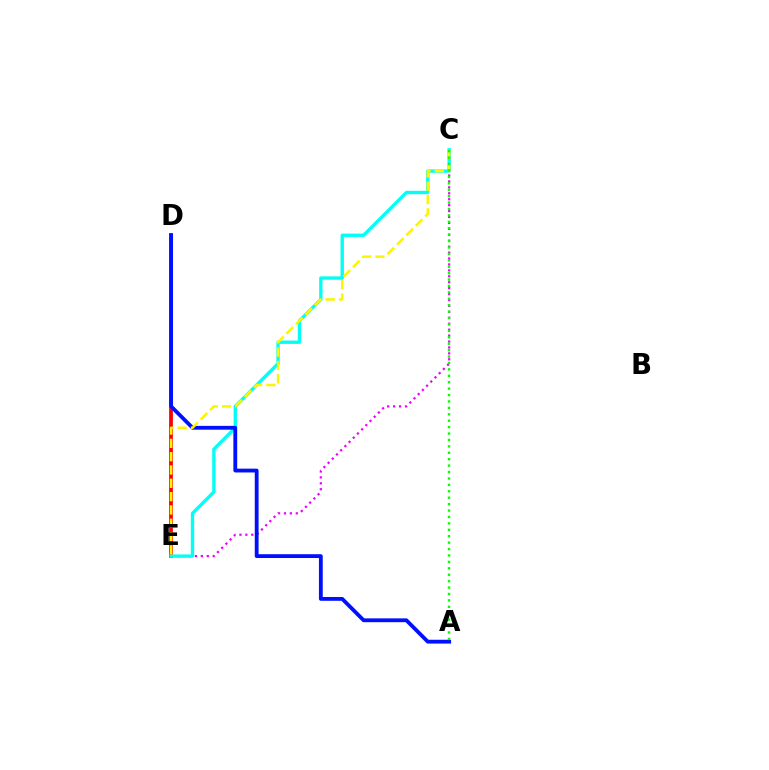{('C', 'E'): [{'color': '#ee00ff', 'line_style': 'dotted', 'thickness': 1.61}, {'color': '#00fff6', 'line_style': 'solid', 'thickness': 2.42}, {'color': '#fcf500', 'line_style': 'dashed', 'thickness': 1.81}], ('D', 'E'): [{'color': '#ff0000', 'line_style': 'solid', 'thickness': 2.71}], ('A', 'D'): [{'color': '#0010ff', 'line_style': 'solid', 'thickness': 2.75}], ('A', 'C'): [{'color': '#08ff00', 'line_style': 'dotted', 'thickness': 1.74}]}